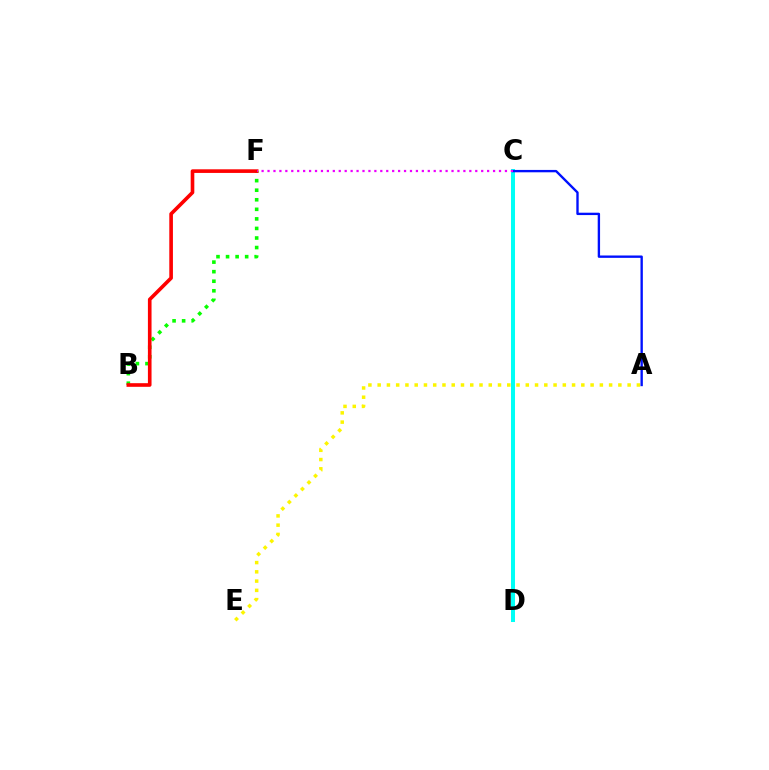{('B', 'F'): [{'color': '#08ff00', 'line_style': 'dotted', 'thickness': 2.6}, {'color': '#ff0000', 'line_style': 'solid', 'thickness': 2.61}], ('C', 'D'): [{'color': '#00fff6', 'line_style': 'solid', 'thickness': 2.89}], ('A', 'E'): [{'color': '#fcf500', 'line_style': 'dotted', 'thickness': 2.52}], ('A', 'C'): [{'color': '#0010ff', 'line_style': 'solid', 'thickness': 1.7}], ('C', 'F'): [{'color': '#ee00ff', 'line_style': 'dotted', 'thickness': 1.61}]}